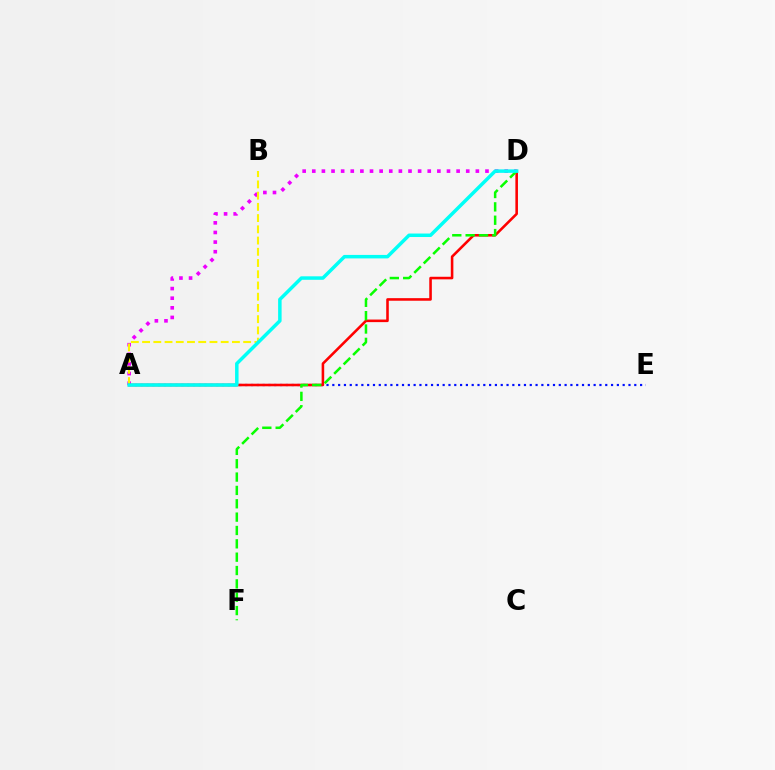{('A', 'E'): [{'color': '#0010ff', 'line_style': 'dotted', 'thickness': 1.58}], ('A', 'D'): [{'color': '#ee00ff', 'line_style': 'dotted', 'thickness': 2.61}, {'color': '#ff0000', 'line_style': 'solid', 'thickness': 1.85}, {'color': '#00fff6', 'line_style': 'solid', 'thickness': 2.51}], ('A', 'B'): [{'color': '#fcf500', 'line_style': 'dashed', 'thickness': 1.53}], ('D', 'F'): [{'color': '#08ff00', 'line_style': 'dashed', 'thickness': 1.81}]}